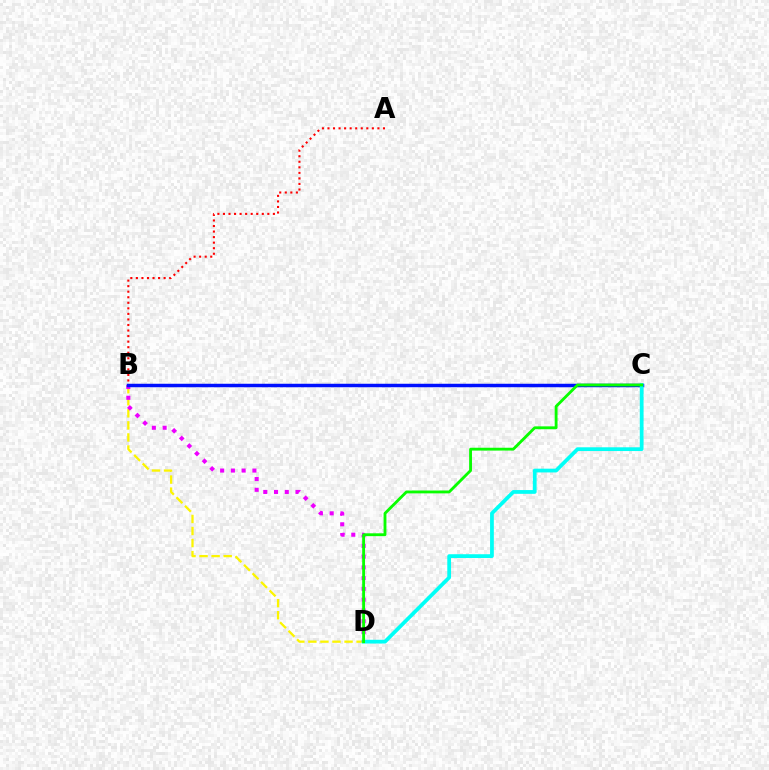{('B', 'D'): [{'color': '#fcf500', 'line_style': 'dashed', 'thickness': 1.64}, {'color': '#ee00ff', 'line_style': 'dotted', 'thickness': 2.92}], ('B', 'C'): [{'color': '#0010ff', 'line_style': 'solid', 'thickness': 2.5}], ('C', 'D'): [{'color': '#00fff6', 'line_style': 'solid', 'thickness': 2.71}, {'color': '#08ff00', 'line_style': 'solid', 'thickness': 2.05}], ('A', 'B'): [{'color': '#ff0000', 'line_style': 'dotted', 'thickness': 1.51}]}